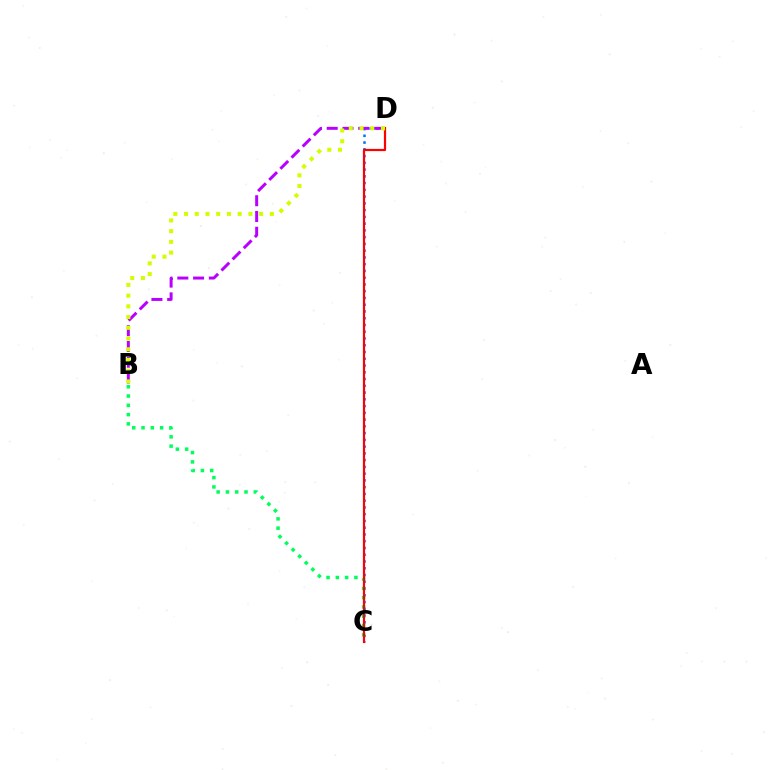{('C', 'D'): [{'color': '#0074ff', 'line_style': 'dotted', 'thickness': 1.84}, {'color': '#ff0000', 'line_style': 'solid', 'thickness': 1.59}], ('B', 'C'): [{'color': '#00ff5c', 'line_style': 'dotted', 'thickness': 2.52}], ('B', 'D'): [{'color': '#b900ff', 'line_style': 'dashed', 'thickness': 2.14}, {'color': '#d1ff00', 'line_style': 'dotted', 'thickness': 2.91}]}